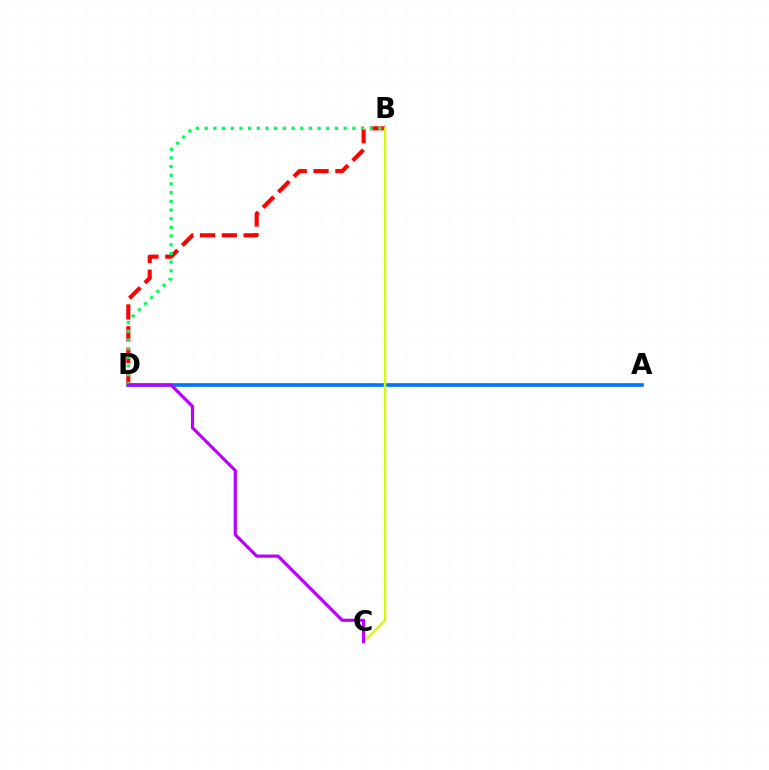{('A', 'D'): [{'color': '#0074ff', 'line_style': 'solid', 'thickness': 2.63}], ('B', 'D'): [{'color': '#ff0000', 'line_style': 'dashed', 'thickness': 2.96}, {'color': '#00ff5c', 'line_style': 'dotted', 'thickness': 2.36}], ('B', 'C'): [{'color': '#d1ff00', 'line_style': 'solid', 'thickness': 1.76}], ('C', 'D'): [{'color': '#b900ff', 'line_style': 'solid', 'thickness': 2.28}]}